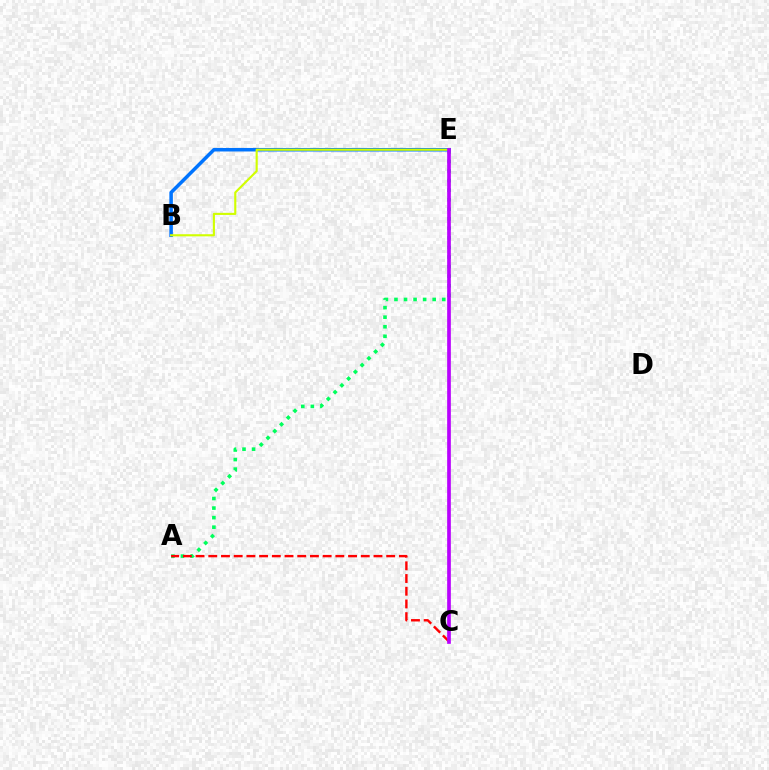{('A', 'E'): [{'color': '#00ff5c', 'line_style': 'dotted', 'thickness': 2.6}], ('B', 'E'): [{'color': '#0074ff', 'line_style': 'solid', 'thickness': 2.53}, {'color': '#d1ff00', 'line_style': 'solid', 'thickness': 1.53}], ('A', 'C'): [{'color': '#ff0000', 'line_style': 'dashed', 'thickness': 1.73}], ('C', 'E'): [{'color': '#b900ff', 'line_style': 'solid', 'thickness': 2.65}]}